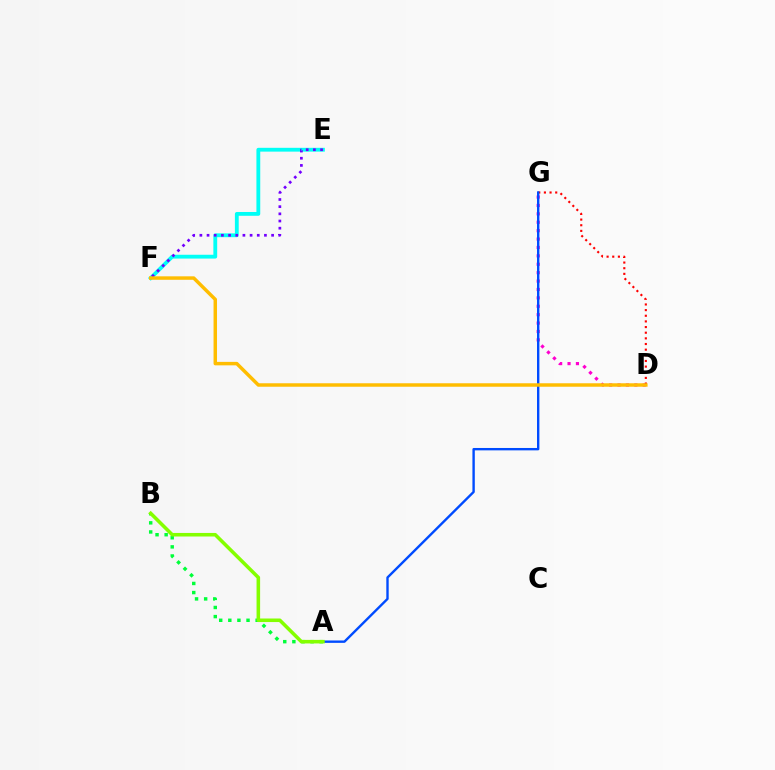{('D', 'G'): [{'color': '#ff00cf', 'line_style': 'dotted', 'thickness': 2.28}, {'color': '#ff0000', 'line_style': 'dotted', 'thickness': 1.54}], ('E', 'F'): [{'color': '#00fff6', 'line_style': 'solid', 'thickness': 2.74}, {'color': '#7200ff', 'line_style': 'dotted', 'thickness': 1.95}], ('A', 'B'): [{'color': '#00ff39', 'line_style': 'dotted', 'thickness': 2.48}, {'color': '#84ff00', 'line_style': 'solid', 'thickness': 2.56}], ('A', 'G'): [{'color': '#004bff', 'line_style': 'solid', 'thickness': 1.72}], ('D', 'F'): [{'color': '#ffbd00', 'line_style': 'solid', 'thickness': 2.49}]}